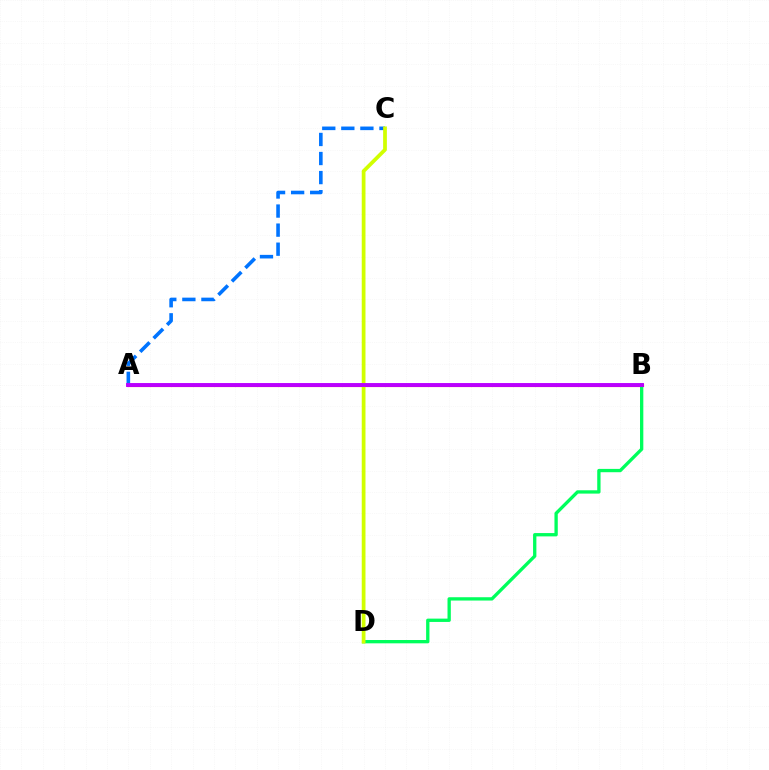{('A', 'B'): [{'color': '#ff0000', 'line_style': 'solid', 'thickness': 2.25}, {'color': '#b900ff', 'line_style': 'solid', 'thickness': 2.81}], ('A', 'C'): [{'color': '#0074ff', 'line_style': 'dashed', 'thickness': 2.59}], ('B', 'D'): [{'color': '#00ff5c', 'line_style': 'solid', 'thickness': 2.39}], ('C', 'D'): [{'color': '#d1ff00', 'line_style': 'solid', 'thickness': 2.7}]}